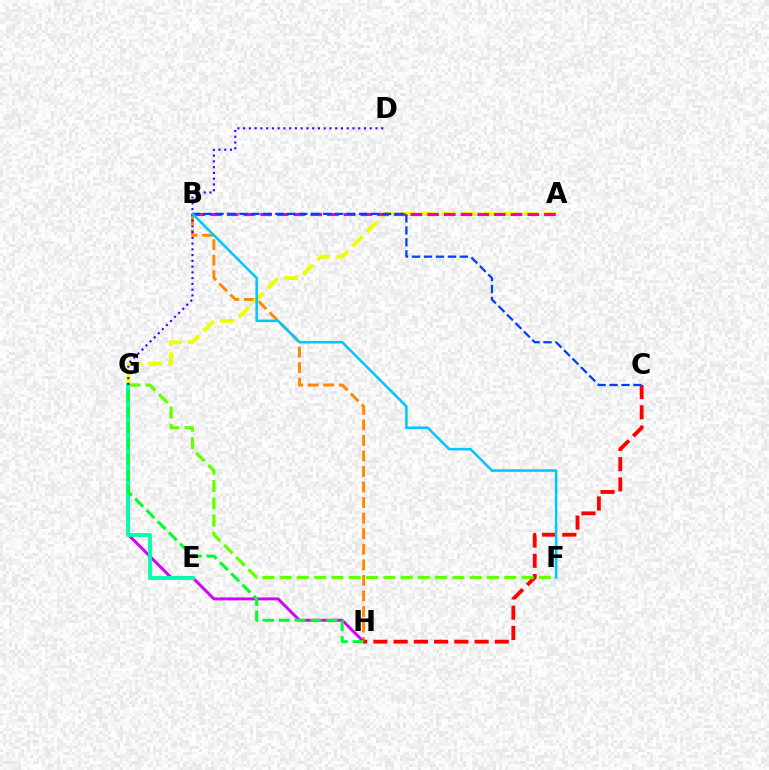{('B', 'H'): [{'color': '#ff8800', 'line_style': 'dashed', 'thickness': 2.11}], ('G', 'H'): [{'color': '#d600ff', 'line_style': 'solid', 'thickness': 2.12}, {'color': '#00ff27', 'line_style': 'dashed', 'thickness': 2.16}], ('C', 'H'): [{'color': '#ff0000', 'line_style': 'dashed', 'thickness': 2.75}], ('A', 'G'): [{'color': '#eeff00', 'line_style': 'dashed', 'thickness': 2.78}], ('E', 'G'): [{'color': '#00ffaf', 'line_style': 'solid', 'thickness': 2.78}], ('F', 'G'): [{'color': '#66ff00', 'line_style': 'dashed', 'thickness': 2.35}], ('A', 'B'): [{'color': '#ff00a0', 'line_style': 'dashed', 'thickness': 2.27}], ('D', 'G'): [{'color': '#4f00ff', 'line_style': 'dotted', 'thickness': 1.56}], ('B', 'C'): [{'color': '#003fff', 'line_style': 'dashed', 'thickness': 1.63}], ('B', 'F'): [{'color': '#00c7ff', 'line_style': 'solid', 'thickness': 1.84}]}